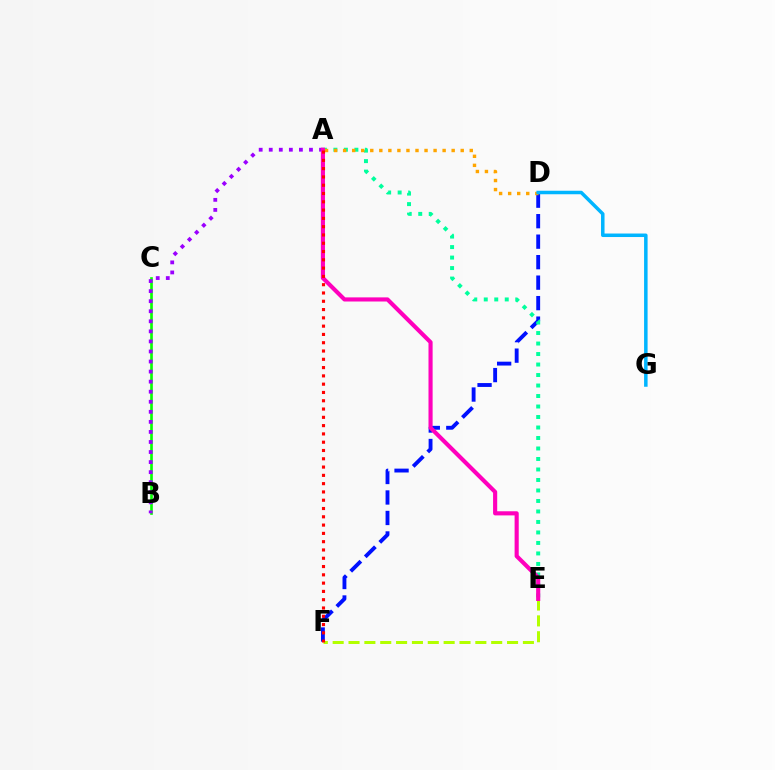{('E', 'F'): [{'color': '#b3ff00', 'line_style': 'dashed', 'thickness': 2.15}], ('B', 'C'): [{'color': '#08ff00', 'line_style': 'solid', 'thickness': 1.91}], ('D', 'F'): [{'color': '#0010ff', 'line_style': 'dashed', 'thickness': 2.78}], ('A', 'E'): [{'color': '#00ff9d', 'line_style': 'dotted', 'thickness': 2.85}, {'color': '#ff00bd', 'line_style': 'solid', 'thickness': 2.97}], ('A', 'B'): [{'color': '#9b00ff', 'line_style': 'dotted', 'thickness': 2.73}], ('A', 'D'): [{'color': '#ffa500', 'line_style': 'dotted', 'thickness': 2.46}], ('A', 'F'): [{'color': '#ff0000', 'line_style': 'dotted', 'thickness': 2.25}], ('D', 'G'): [{'color': '#00b5ff', 'line_style': 'solid', 'thickness': 2.52}]}